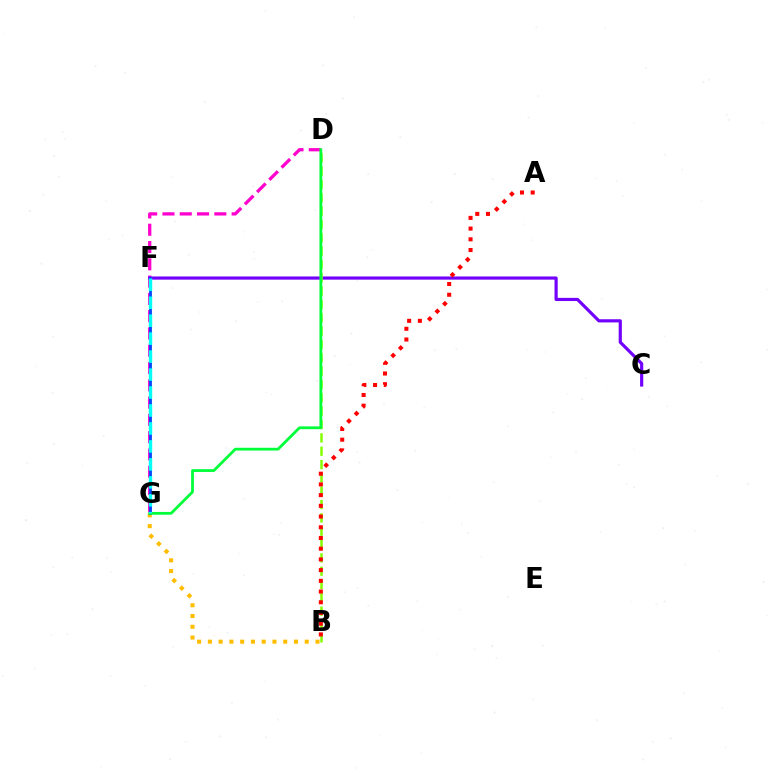{('D', 'G'): [{'color': '#ff00cf', 'line_style': 'dashed', 'thickness': 2.35}, {'color': '#00ff39', 'line_style': 'solid', 'thickness': 2.01}], ('C', 'F'): [{'color': '#7200ff', 'line_style': 'solid', 'thickness': 2.28}], ('B', 'D'): [{'color': '#84ff00', 'line_style': 'dashed', 'thickness': 1.81}], ('B', 'G'): [{'color': '#ffbd00', 'line_style': 'dotted', 'thickness': 2.92}], ('A', 'B'): [{'color': '#ff0000', 'line_style': 'dotted', 'thickness': 2.91}], ('F', 'G'): [{'color': '#004bff', 'line_style': 'solid', 'thickness': 1.99}, {'color': '#00fff6', 'line_style': 'dashed', 'thickness': 2.44}]}